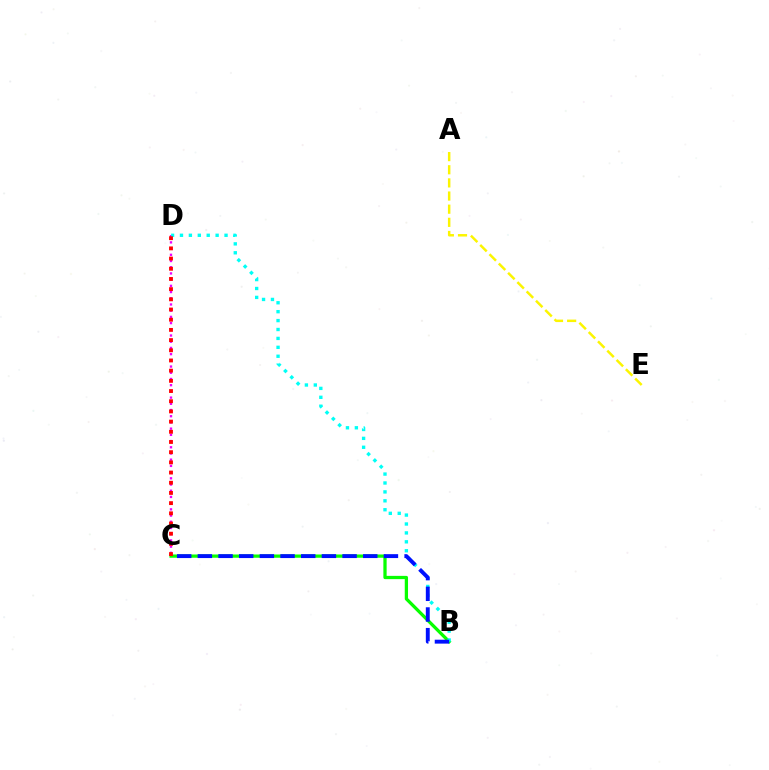{('B', 'C'): [{'color': '#08ff00', 'line_style': 'solid', 'thickness': 2.35}, {'color': '#0010ff', 'line_style': 'dashed', 'thickness': 2.81}], ('C', 'D'): [{'color': '#ee00ff', 'line_style': 'dotted', 'thickness': 1.69}, {'color': '#ff0000', 'line_style': 'dotted', 'thickness': 2.77}], ('B', 'D'): [{'color': '#00fff6', 'line_style': 'dotted', 'thickness': 2.42}], ('A', 'E'): [{'color': '#fcf500', 'line_style': 'dashed', 'thickness': 1.79}]}